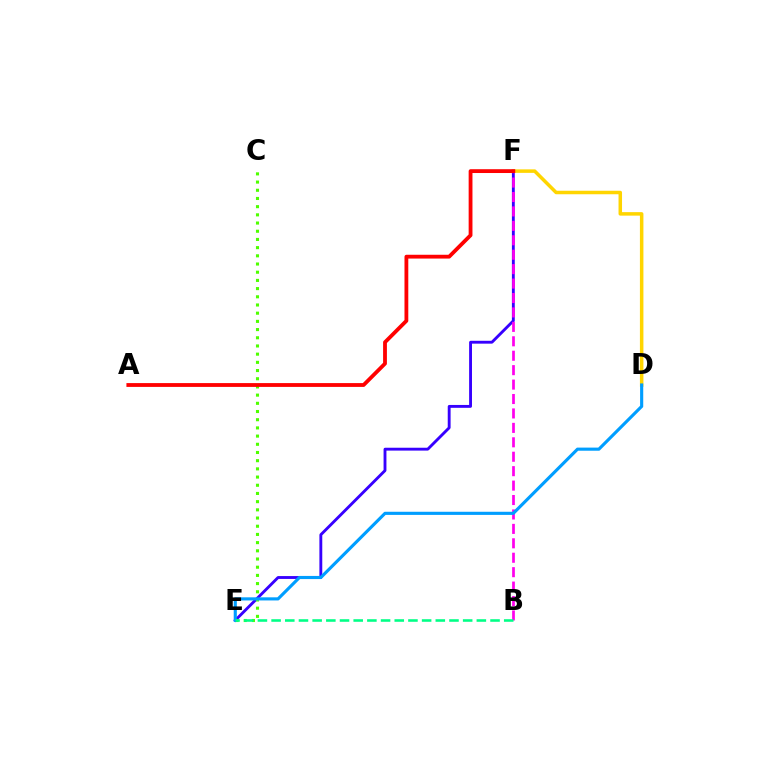{('E', 'F'): [{'color': '#3700ff', 'line_style': 'solid', 'thickness': 2.07}], ('B', 'F'): [{'color': '#ff00ed', 'line_style': 'dashed', 'thickness': 1.96}], ('C', 'E'): [{'color': '#4fff00', 'line_style': 'dotted', 'thickness': 2.23}], ('D', 'F'): [{'color': '#ffd500', 'line_style': 'solid', 'thickness': 2.52}], ('D', 'E'): [{'color': '#009eff', 'line_style': 'solid', 'thickness': 2.25}], ('A', 'F'): [{'color': '#ff0000', 'line_style': 'solid', 'thickness': 2.74}], ('B', 'E'): [{'color': '#00ff86', 'line_style': 'dashed', 'thickness': 1.86}]}